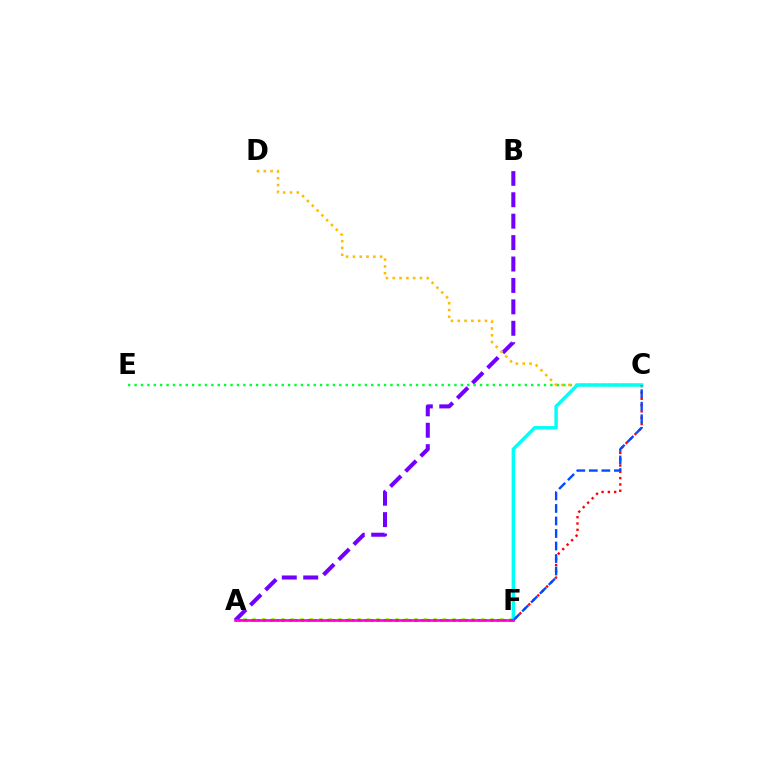{('A', 'F'): [{'color': '#84ff00', 'line_style': 'dotted', 'thickness': 2.59}, {'color': '#ff00cf', 'line_style': 'solid', 'thickness': 1.9}], ('A', 'B'): [{'color': '#7200ff', 'line_style': 'dashed', 'thickness': 2.91}], ('C', 'E'): [{'color': '#00ff39', 'line_style': 'dotted', 'thickness': 1.74}], ('A', 'C'): [{'color': '#ff0000', 'line_style': 'dotted', 'thickness': 1.71}], ('C', 'D'): [{'color': '#ffbd00', 'line_style': 'dotted', 'thickness': 1.85}], ('C', 'F'): [{'color': '#00fff6', 'line_style': 'solid', 'thickness': 2.49}, {'color': '#004bff', 'line_style': 'dashed', 'thickness': 1.7}]}